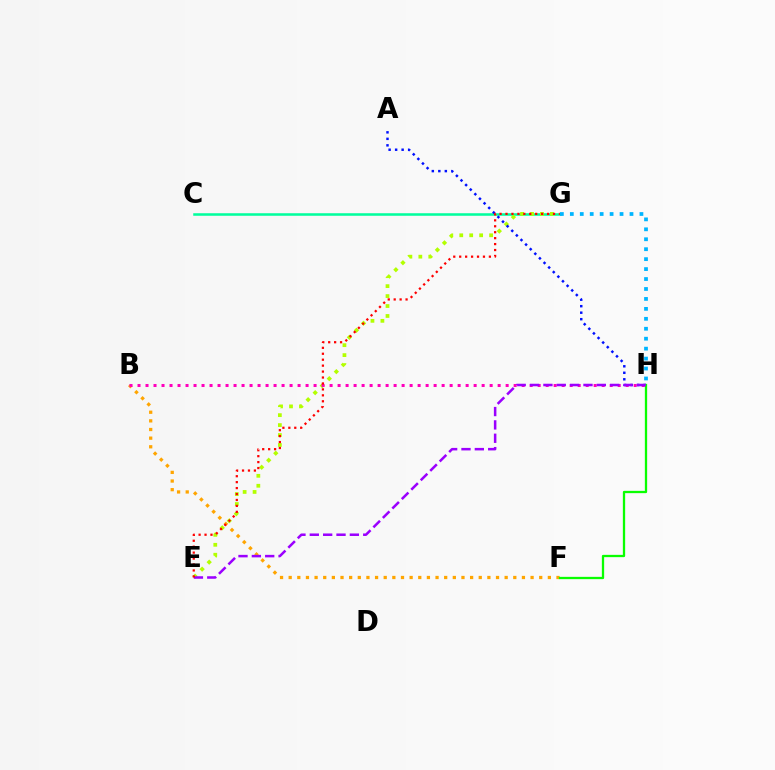{('C', 'G'): [{'color': '#00ff9d', 'line_style': 'solid', 'thickness': 1.83}], ('E', 'G'): [{'color': '#b3ff00', 'line_style': 'dotted', 'thickness': 2.7}, {'color': '#ff0000', 'line_style': 'dotted', 'thickness': 1.61}], ('A', 'H'): [{'color': '#0010ff', 'line_style': 'dotted', 'thickness': 1.77}], ('B', 'F'): [{'color': '#ffa500', 'line_style': 'dotted', 'thickness': 2.35}], ('F', 'H'): [{'color': '#08ff00', 'line_style': 'solid', 'thickness': 1.65}], ('B', 'H'): [{'color': '#ff00bd', 'line_style': 'dotted', 'thickness': 2.17}], ('G', 'H'): [{'color': '#00b5ff', 'line_style': 'dotted', 'thickness': 2.7}], ('E', 'H'): [{'color': '#9b00ff', 'line_style': 'dashed', 'thickness': 1.81}]}